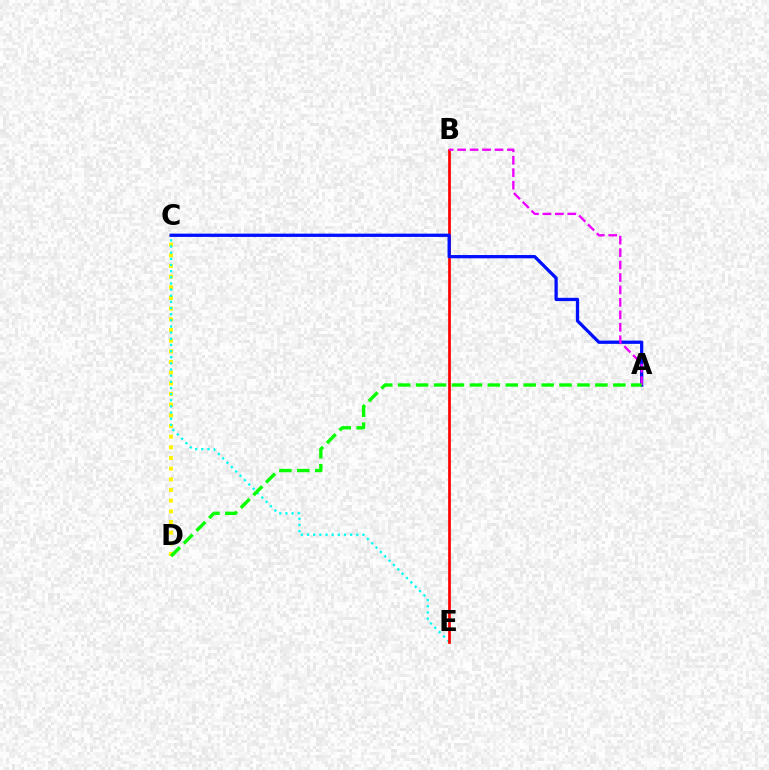{('C', 'D'): [{'color': '#fcf500', 'line_style': 'dotted', 'thickness': 2.9}], ('C', 'E'): [{'color': '#00fff6', 'line_style': 'dotted', 'thickness': 1.67}], ('B', 'E'): [{'color': '#ff0000', 'line_style': 'solid', 'thickness': 1.94}], ('A', 'C'): [{'color': '#0010ff', 'line_style': 'solid', 'thickness': 2.36}], ('A', 'B'): [{'color': '#ee00ff', 'line_style': 'dashed', 'thickness': 1.69}], ('A', 'D'): [{'color': '#08ff00', 'line_style': 'dashed', 'thickness': 2.44}]}